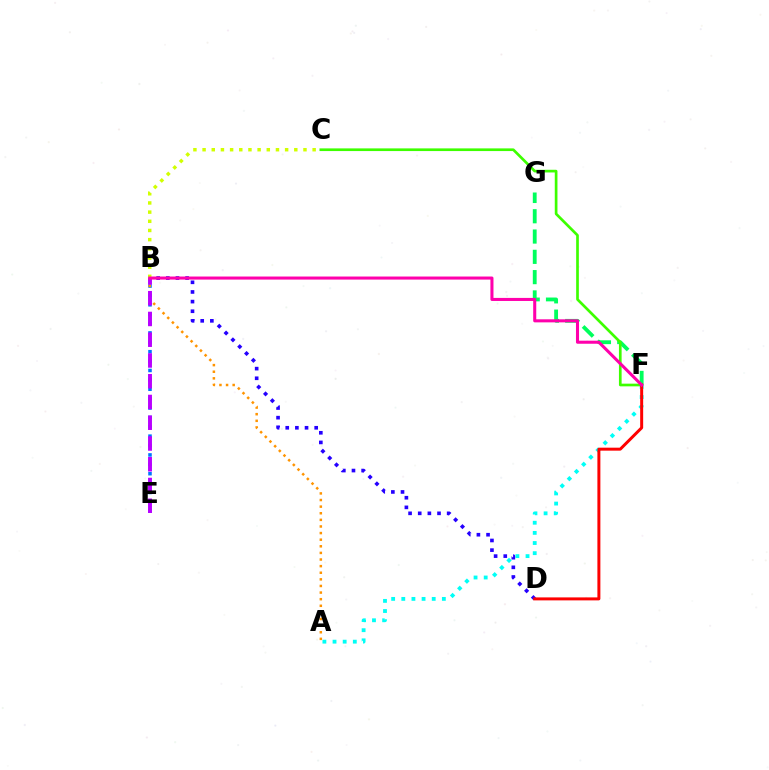{('F', 'G'): [{'color': '#00ff5c', 'line_style': 'dashed', 'thickness': 2.76}], ('B', 'E'): [{'color': '#0074ff', 'line_style': 'dotted', 'thickness': 2.55}, {'color': '#b900ff', 'line_style': 'dashed', 'thickness': 2.82}], ('A', 'F'): [{'color': '#00fff6', 'line_style': 'dotted', 'thickness': 2.75}], ('B', 'D'): [{'color': '#2500ff', 'line_style': 'dotted', 'thickness': 2.62}], ('A', 'B'): [{'color': '#ff9400', 'line_style': 'dotted', 'thickness': 1.8}], ('B', 'C'): [{'color': '#d1ff00', 'line_style': 'dotted', 'thickness': 2.49}], ('C', 'F'): [{'color': '#3dff00', 'line_style': 'solid', 'thickness': 1.93}], ('D', 'F'): [{'color': '#ff0000', 'line_style': 'solid', 'thickness': 2.15}], ('B', 'F'): [{'color': '#ff00ac', 'line_style': 'solid', 'thickness': 2.2}]}